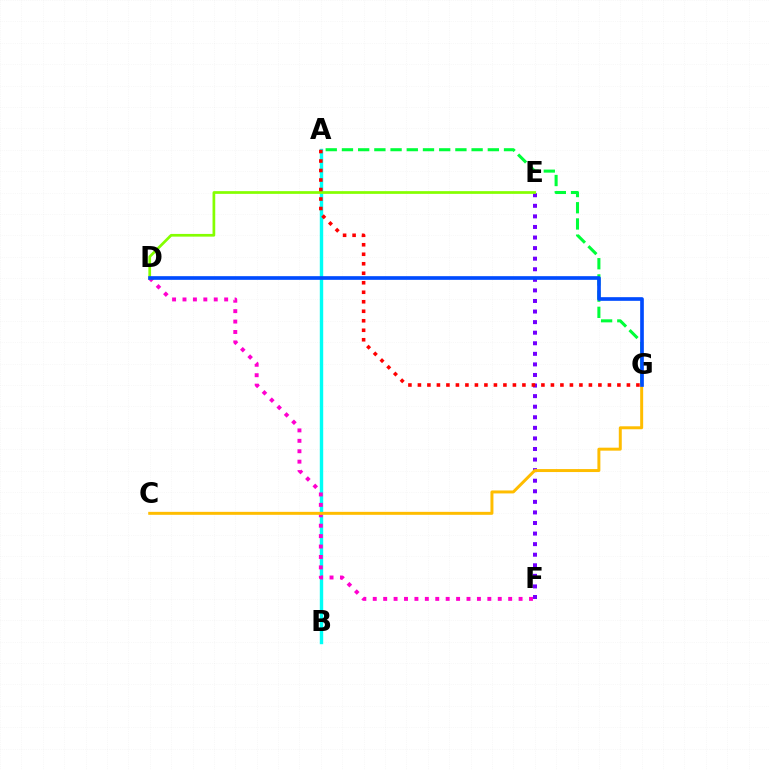{('A', 'G'): [{'color': '#00ff39', 'line_style': 'dashed', 'thickness': 2.2}, {'color': '#ff0000', 'line_style': 'dotted', 'thickness': 2.58}], ('A', 'B'): [{'color': '#00fff6', 'line_style': 'solid', 'thickness': 2.45}], ('E', 'F'): [{'color': '#7200ff', 'line_style': 'dotted', 'thickness': 2.87}], ('D', 'F'): [{'color': '#ff00cf', 'line_style': 'dotted', 'thickness': 2.83}], ('D', 'E'): [{'color': '#84ff00', 'line_style': 'solid', 'thickness': 1.95}], ('C', 'G'): [{'color': '#ffbd00', 'line_style': 'solid', 'thickness': 2.14}], ('D', 'G'): [{'color': '#004bff', 'line_style': 'solid', 'thickness': 2.64}]}